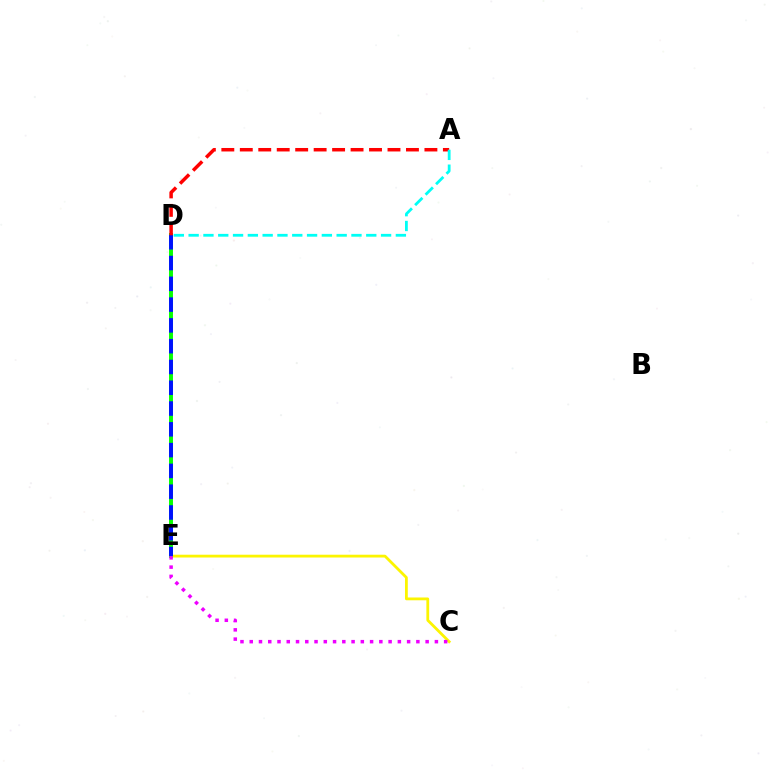{('C', 'E'): [{'color': '#fcf500', 'line_style': 'solid', 'thickness': 2.01}, {'color': '#ee00ff', 'line_style': 'dotted', 'thickness': 2.52}], ('D', 'E'): [{'color': '#08ff00', 'line_style': 'solid', 'thickness': 2.84}, {'color': '#0010ff', 'line_style': 'dashed', 'thickness': 2.82}], ('A', 'D'): [{'color': '#ff0000', 'line_style': 'dashed', 'thickness': 2.51}, {'color': '#00fff6', 'line_style': 'dashed', 'thickness': 2.01}]}